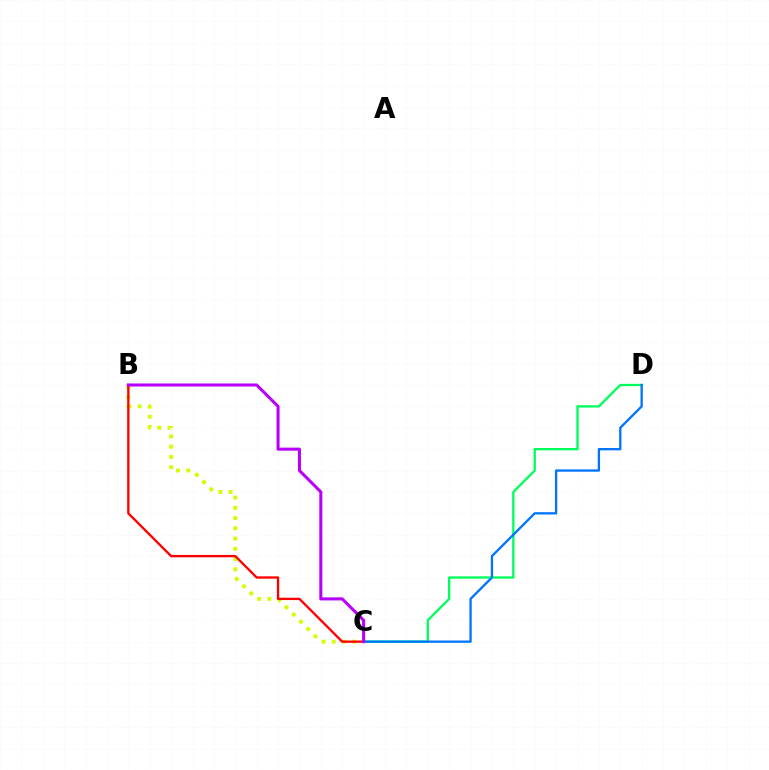{('C', 'D'): [{'color': '#00ff5c', 'line_style': 'solid', 'thickness': 1.68}, {'color': '#0074ff', 'line_style': 'solid', 'thickness': 1.67}], ('B', 'C'): [{'color': '#d1ff00', 'line_style': 'dotted', 'thickness': 2.79}, {'color': '#ff0000', 'line_style': 'solid', 'thickness': 1.68}, {'color': '#b900ff', 'line_style': 'solid', 'thickness': 2.2}]}